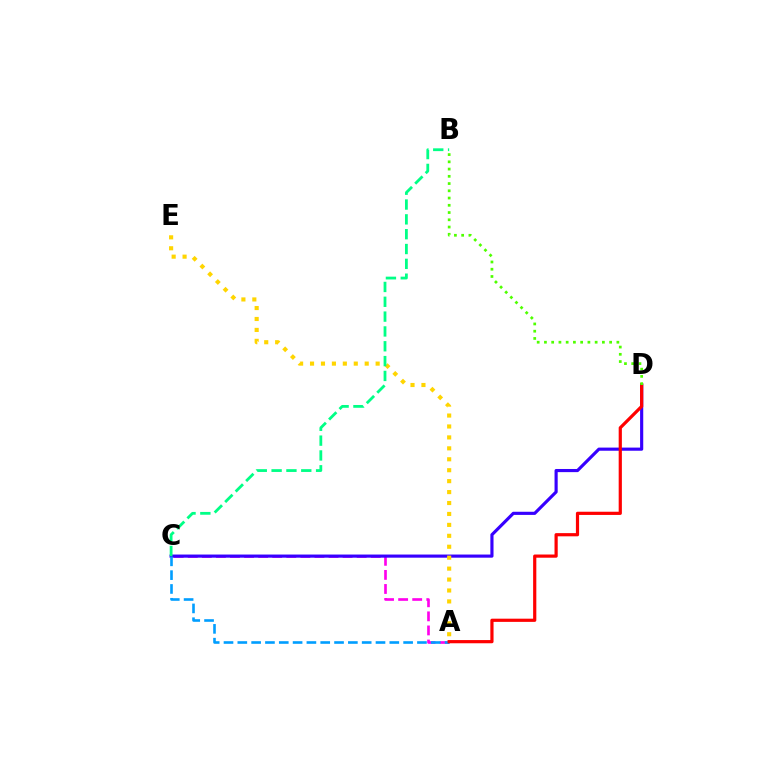{('A', 'C'): [{'color': '#ff00ed', 'line_style': 'dashed', 'thickness': 1.91}, {'color': '#009eff', 'line_style': 'dashed', 'thickness': 1.88}], ('C', 'D'): [{'color': '#3700ff', 'line_style': 'solid', 'thickness': 2.26}], ('A', 'E'): [{'color': '#ffd500', 'line_style': 'dotted', 'thickness': 2.97}], ('B', 'C'): [{'color': '#00ff86', 'line_style': 'dashed', 'thickness': 2.01}], ('A', 'D'): [{'color': '#ff0000', 'line_style': 'solid', 'thickness': 2.3}], ('B', 'D'): [{'color': '#4fff00', 'line_style': 'dotted', 'thickness': 1.97}]}